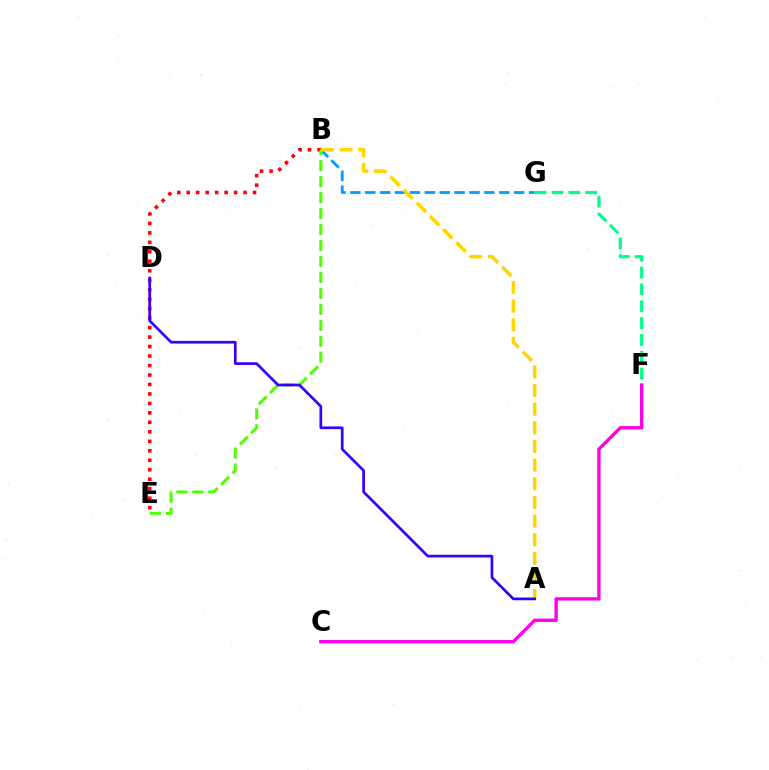{('B', 'G'): [{'color': '#009eff', 'line_style': 'dashed', 'thickness': 2.02}], ('F', 'G'): [{'color': '#00ff86', 'line_style': 'dashed', 'thickness': 2.29}], ('B', 'E'): [{'color': '#ff0000', 'line_style': 'dotted', 'thickness': 2.57}, {'color': '#4fff00', 'line_style': 'dashed', 'thickness': 2.17}], ('C', 'F'): [{'color': '#ff00ed', 'line_style': 'solid', 'thickness': 2.41}], ('A', 'B'): [{'color': '#ffd500', 'line_style': 'dashed', 'thickness': 2.53}], ('A', 'D'): [{'color': '#3700ff', 'line_style': 'solid', 'thickness': 1.96}]}